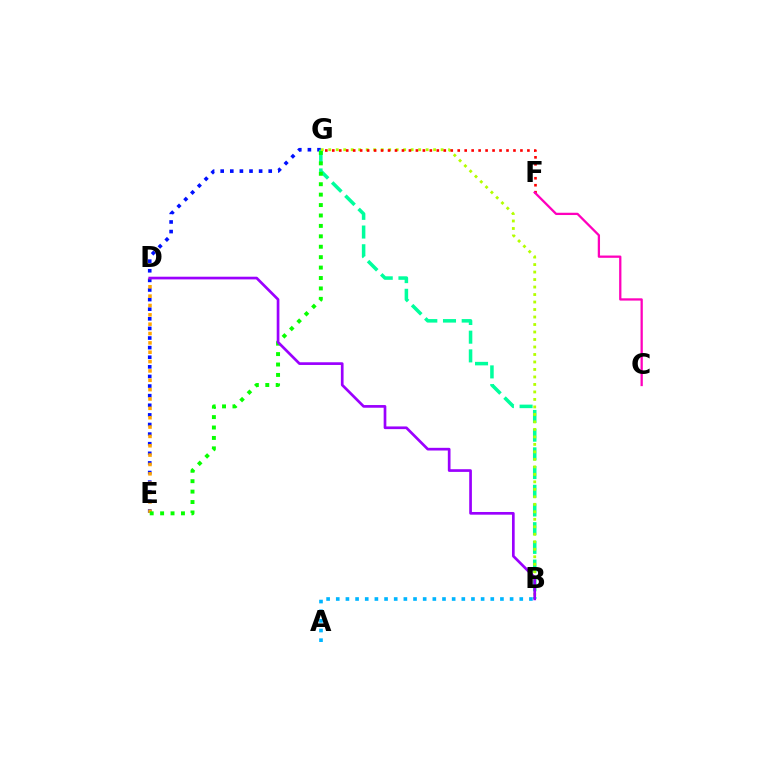{('E', 'G'): [{'color': '#0010ff', 'line_style': 'dotted', 'thickness': 2.61}, {'color': '#08ff00', 'line_style': 'dotted', 'thickness': 2.83}], ('B', 'G'): [{'color': '#00ff9d', 'line_style': 'dashed', 'thickness': 2.54}, {'color': '#b3ff00', 'line_style': 'dotted', 'thickness': 2.04}], ('D', 'E'): [{'color': '#ffa500', 'line_style': 'dotted', 'thickness': 2.54}], ('F', 'G'): [{'color': '#ff0000', 'line_style': 'dotted', 'thickness': 1.89}], ('B', 'D'): [{'color': '#9b00ff', 'line_style': 'solid', 'thickness': 1.94}], ('C', 'F'): [{'color': '#ff00bd', 'line_style': 'solid', 'thickness': 1.64}], ('A', 'B'): [{'color': '#00b5ff', 'line_style': 'dotted', 'thickness': 2.62}]}